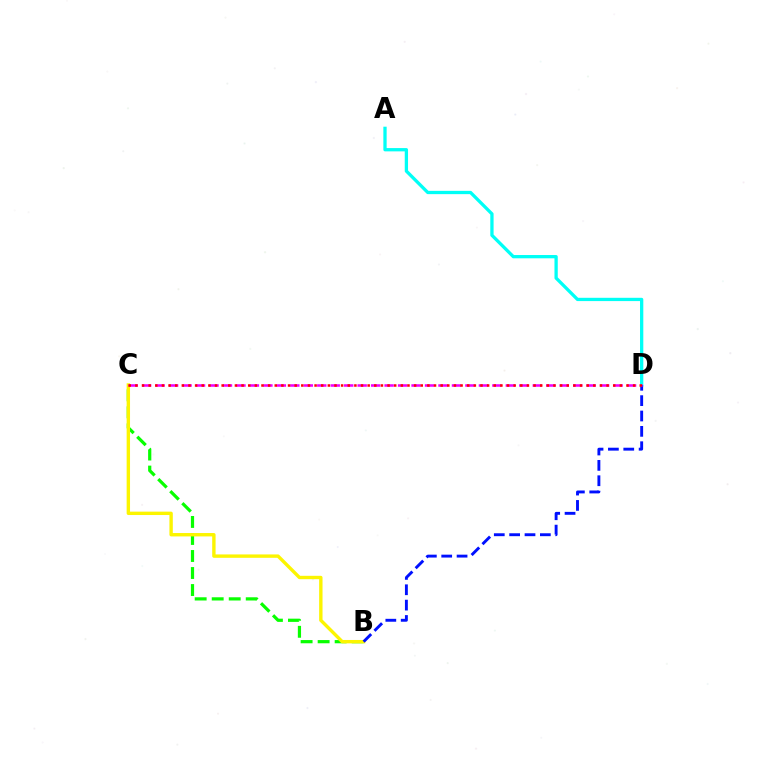{('A', 'D'): [{'color': '#00fff6', 'line_style': 'solid', 'thickness': 2.37}], ('B', 'C'): [{'color': '#08ff00', 'line_style': 'dashed', 'thickness': 2.31}, {'color': '#fcf500', 'line_style': 'solid', 'thickness': 2.43}], ('B', 'D'): [{'color': '#0010ff', 'line_style': 'dashed', 'thickness': 2.09}], ('C', 'D'): [{'color': '#ee00ff', 'line_style': 'dashed', 'thickness': 1.83}, {'color': '#ff0000', 'line_style': 'dotted', 'thickness': 1.8}]}